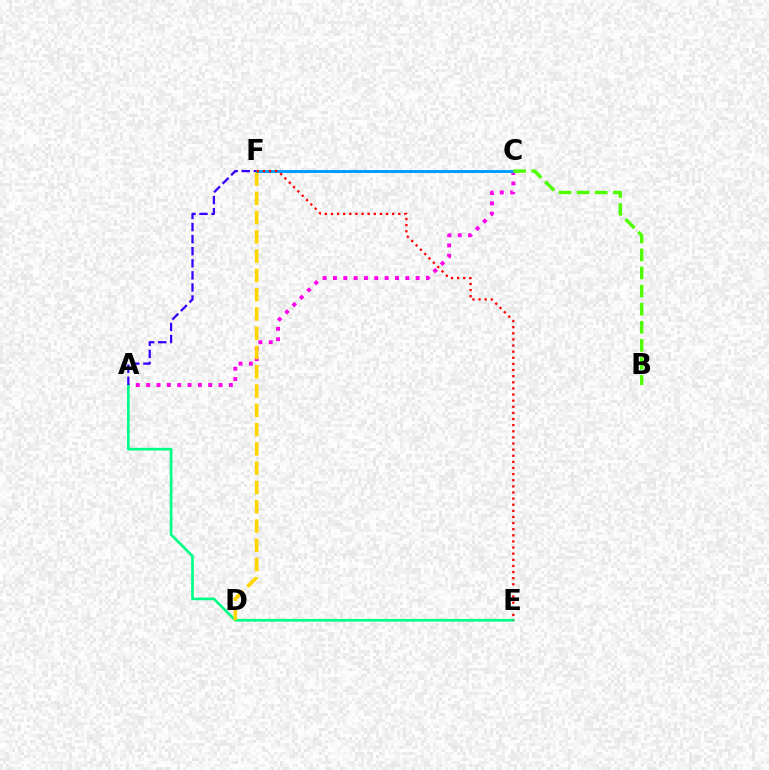{('A', 'C'): [{'color': '#ff00ed', 'line_style': 'dotted', 'thickness': 2.81}], ('A', 'E'): [{'color': '#00ff86', 'line_style': 'solid', 'thickness': 1.92}], ('A', 'F'): [{'color': '#3700ff', 'line_style': 'dashed', 'thickness': 1.64}], ('D', 'F'): [{'color': '#ffd500', 'line_style': 'dashed', 'thickness': 2.62}], ('C', 'F'): [{'color': '#009eff', 'line_style': 'solid', 'thickness': 2.11}], ('B', 'C'): [{'color': '#4fff00', 'line_style': 'dashed', 'thickness': 2.46}], ('E', 'F'): [{'color': '#ff0000', 'line_style': 'dotted', 'thickness': 1.66}]}